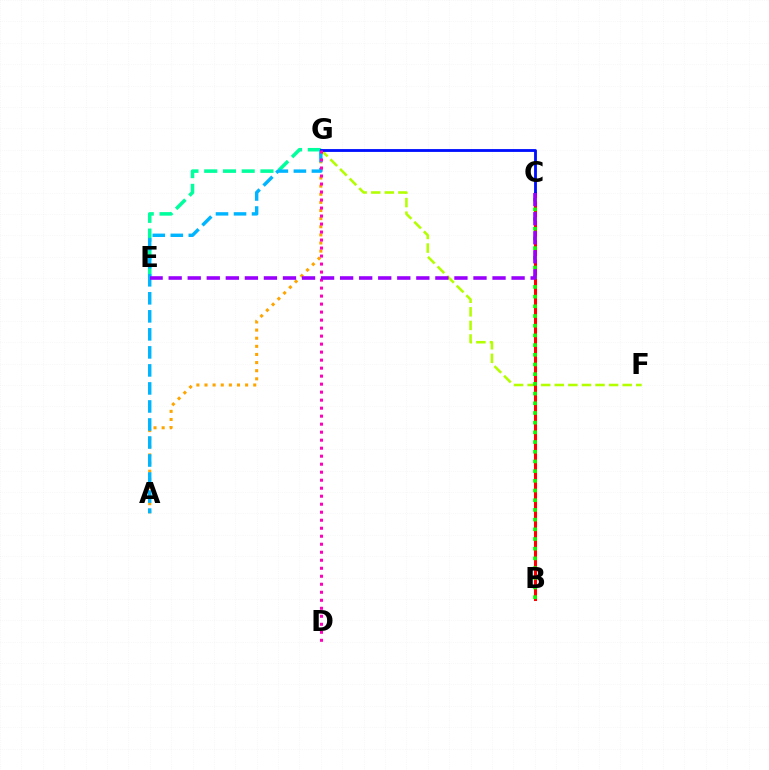{('E', 'G'): [{'color': '#00ff9d', 'line_style': 'dashed', 'thickness': 2.55}], ('F', 'G'): [{'color': '#b3ff00', 'line_style': 'dashed', 'thickness': 1.84}], ('A', 'G'): [{'color': '#ffa500', 'line_style': 'dotted', 'thickness': 2.21}, {'color': '#00b5ff', 'line_style': 'dashed', 'thickness': 2.45}], ('B', 'C'): [{'color': '#ff0000', 'line_style': 'solid', 'thickness': 2.21}, {'color': '#08ff00', 'line_style': 'dotted', 'thickness': 2.63}], ('C', 'G'): [{'color': '#0010ff', 'line_style': 'solid', 'thickness': 2.04}], ('D', 'G'): [{'color': '#ff00bd', 'line_style': 'dotted', 'thickness': 2.17}], ('C', 'E'): [{'color': '#9b00ff', 'line_style': 'dashed', 'thickness': 2.59}]}